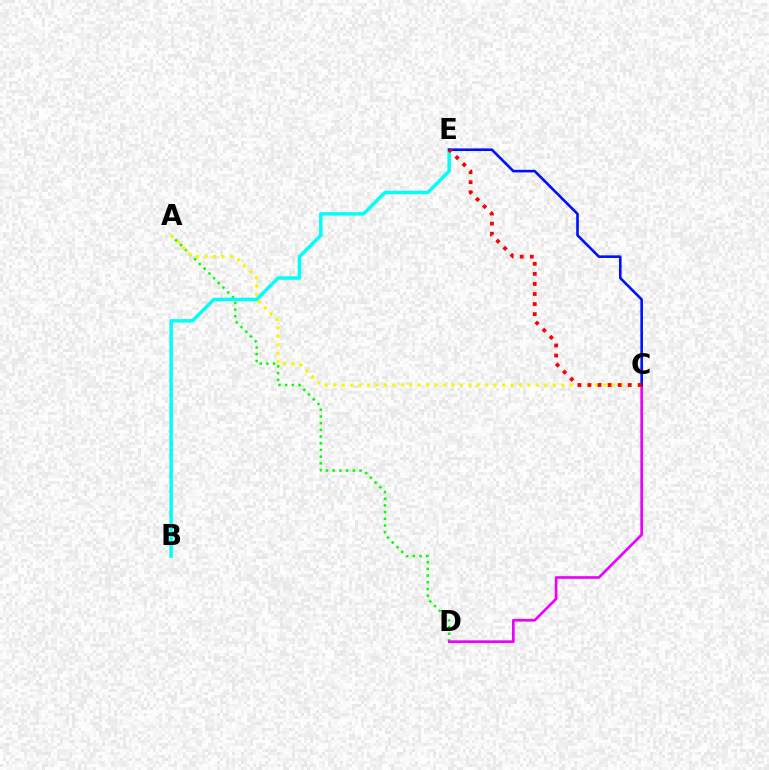{('A', 'D'): [{'color': '#08ff00', 'line_style': 'dotted', 'thickness': 1.82}], ('C', 'D'): [{'color': '#ee00ff', 'line_style': 'solid', 'thickness': 1.93}], ('A', 'C'): [{'color': '#fcf500', 'line_style': 'dotted', 'thickness': 2.29}], ('B', 'E'): [{'color': '#00fff6', 'line_style': 'solid', 'thickness': 2.5}], ('C', 'E'): [{'color': '#0010ff', 'line_style': 'solid', 'thickness': 1.88}, {'color': '#ff0000', 'line_style': 'dotted', 'thickness': 2.73}]}